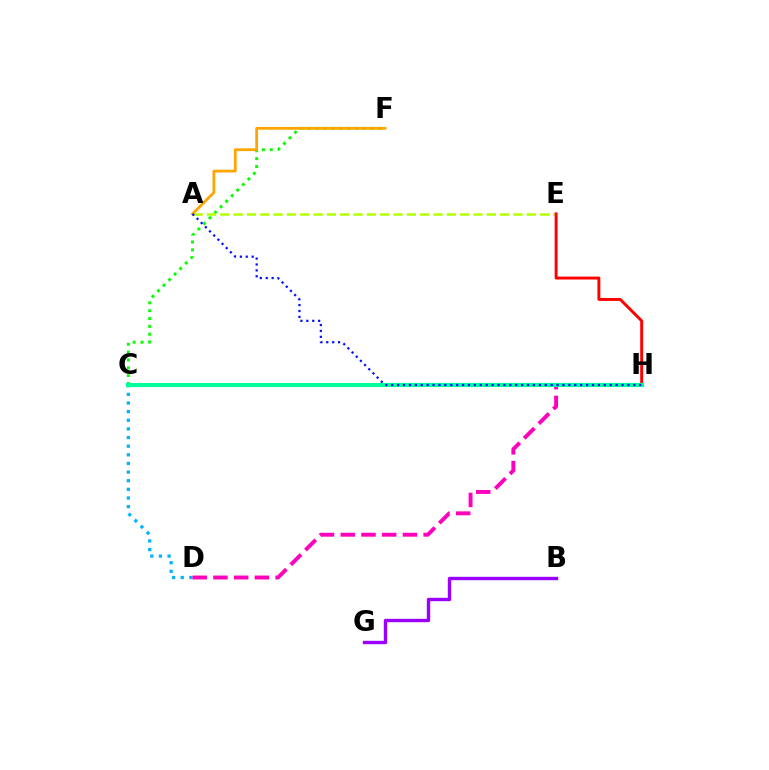{('C', 'F'): [{'color': '#08ff00', 'line_style': 'dotted', 'thickness': 2.13}], ('B', 'G'): [{'color': '#9b00ff', 'line_style': 'solid', 'thickness': 2.44}], ('A', 'F'): [{'color': '#ffa500', 'line_style': 'solid', 'thickness': 1.99}], ('C', 'D'): [{'color': '#00b5ff', 'line_style': 'dotted', 'thickness': 2.35}], ('A', 'E'): [{'color': '#b3ff00', 'line_style': 'dashed', 'thickness': 1.81}], ('E', 'H'): [{'color': '#ff0000', 'line_style': 'solid', 'thickness': 2.1}], ('D', 'H'): [{'color': '#ff00bd', 'line_style': 'dashed', 'thickness': 2.81}], ('C', 'H'): [{'color': '#00ff9d', 'line_style': 'solid', 'thickness': 2.97}], ('A', 'H'): [{'color': '#0010ff', 'line_style': 'dotted', 'thickness': 1.6}]}